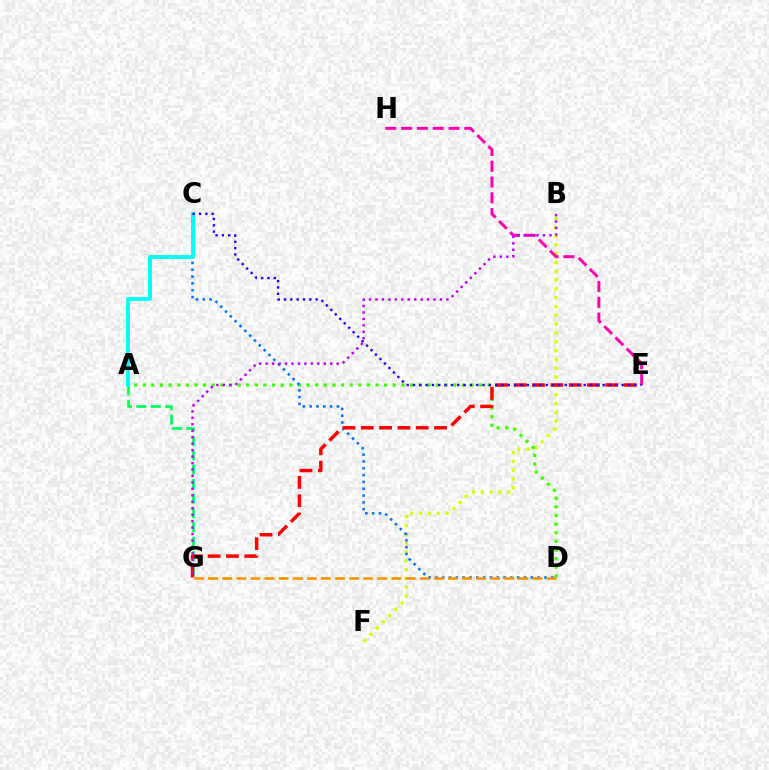{('A', 'G'): [{'color': '#00ff5c', 'line_style': 'dashed', 'thickness': 1.96}], ('B', 'F'): [{'color': '#d1ff00', 'line_style': 'dotted', 'thickness': 2.39}], ('A', 'D'): [{'color': '#3dff00', 'line_style': 'dotted', 'thickness': 2.34}], ('C', 'D'): [{'color': '#0074ff', 'line_style': 'dotted', 'thickness': 1.85}], ('E', 'H'): [{'color': '#ff00ac', 'line_style': 'dashed', 'thickness': 2.15}], ('D', 'G'): [{'color': '#ff9400', 'line_style': 'dashed', 'thickness': 1.92}], ('E', 'G'): [{'color': '#ff0000', 'line_style': 'dashed', 'thickness': 2.49}], ('A', 'C'): [{'color': '#00fff6', 'line_style': 'solid', 'thickness': 2.77}], ('C', 'E'): [{'color': '#2500ff', 'line_style': 'dotted', 'thickness': 1.72}], ('B', 'G'): [{'color': '#b900ff', 'line_style': 'dotted', 'thickness': 1.75}]}